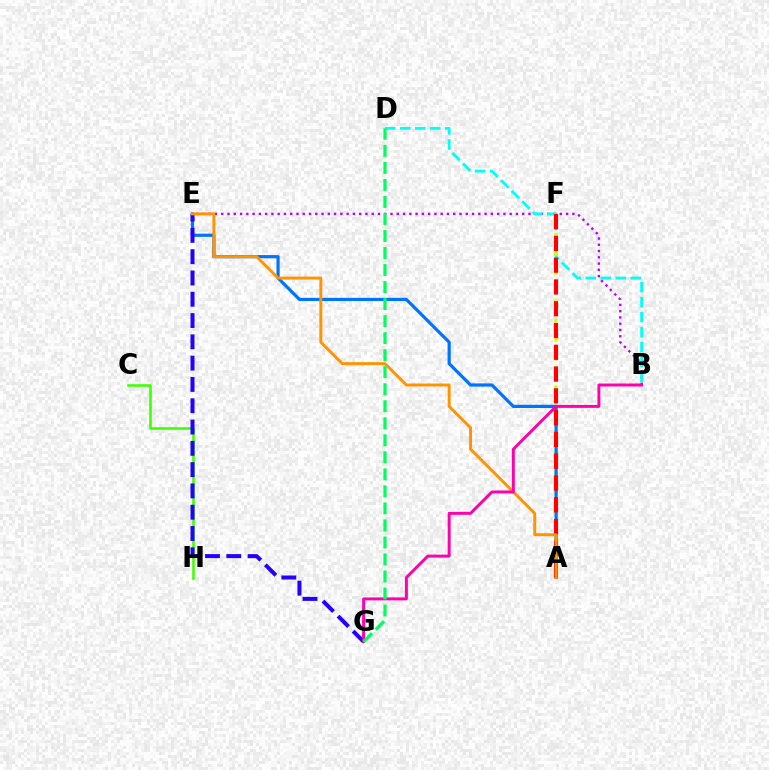{('B', 'E'): [{'color': '#b900ff', 'line_style': 'dotted', 'thickness': 1.7}], ('C', 'H'): [{'color': '#3dff00', 'line_style': 'solid', 'thickness': 1.82}], ('B', 'D'): [{'color': '#00fff6', 'line_style': 'dashed', 'thickness': 2.04}], ('A', 'F'): [{'color': '#d1ff00', 'line_style': 'dotted', 'thickness': 2.59}, {'color': '#ff0000', 'line_style': 'dashed', 'thickness': 2.96}], ('A', 'E'): [{'color': '#0074ff', 'line_style': 'solid', 'thickness': 2.3}, {'color': '#ff9400', 'line_style': 'solid', 'thickness': 2.11}], ('E', 'G'): [{'color': '#2500ff', 'line_style': 'dashed', 'thickness': 2.89}], ('B', 'G'): [{'color': '#ff00ac', 'line_style': 'solid', 'thickness': 2.12}], ('D', 'G'): [{'color': '#00ff5c', 'line_style': 'dashed', 'thickness': 2.31}]}